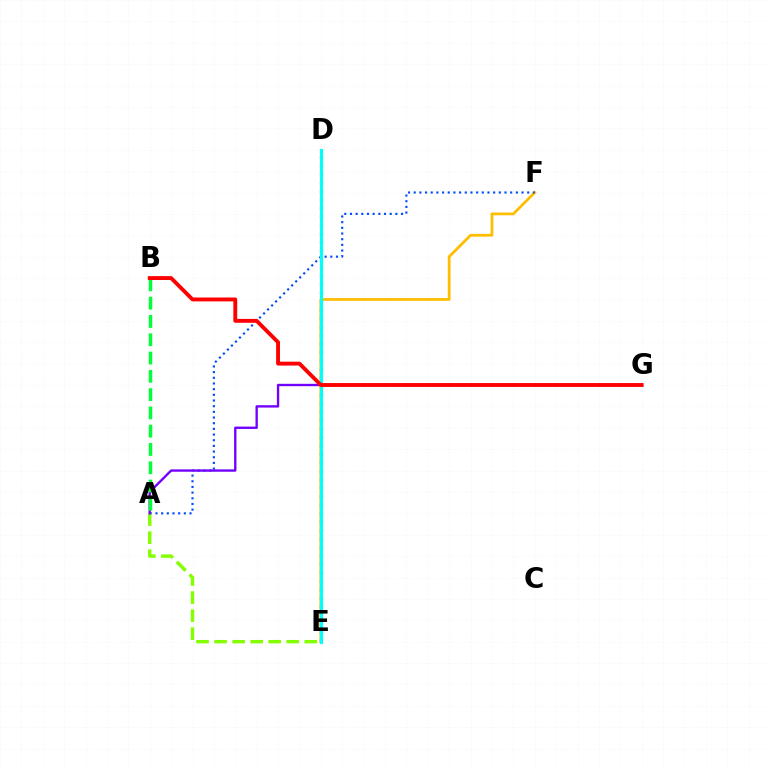{('E', 'F'): [{'color': '#ffbd00', 'line_style': 'solid', 'thickness': 1.99}], ('A', 'F'): [{'color': '#004bff', 'line_style': 'dotted', 'thickness': 1.54}], ('D', 'E'): [{'color': '#ff00cf', 'line_style': 'dotted', 'thickness': 2.3}, {'color': '#00fff6', 'line_style': 'solid', 'thickness': 2.24}], ('A', 'E'): [{'color': '#84ff00', 'line_style': 'dashed', 'thickness': 2.45}], ('A', 'G'): [{'color': '#7200ff', 'line_style': 'solid', 'thickness': 1.7}], ('A', 'B'): [{'color': '#00ff39', 'line_style': 'dashed', 'thickness': 2.48}], ('B', 'G'): [{'color': '#ff0000', 'line_style': 'solid', 'thickness': 2.79}]}